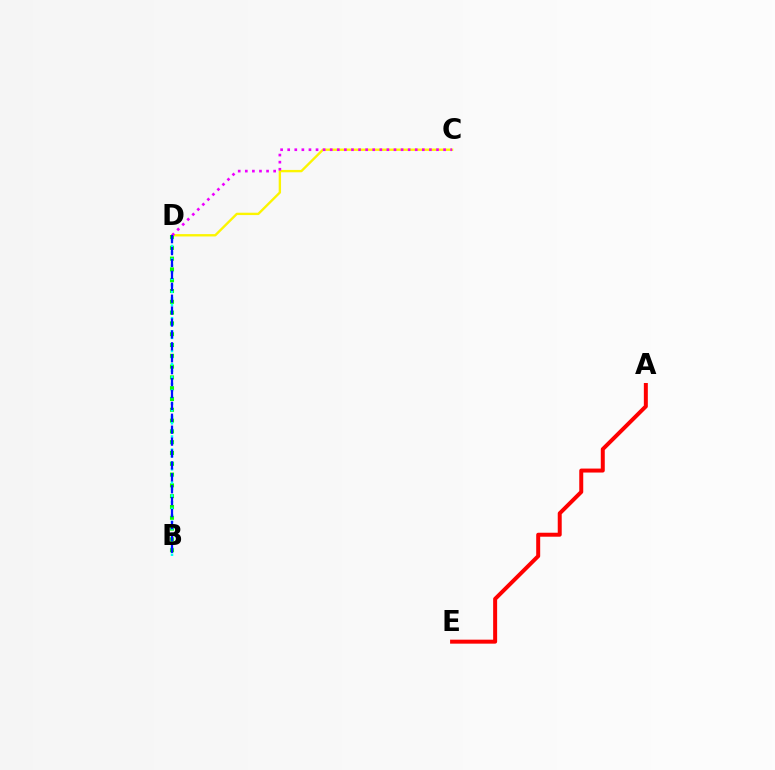{('C', 'D'): [{'color': '#fcf500', 'line_style': 'solid', 'thickness': 1.7}, {'color': '#ee00ff', 'line_style': 'dotted', 'thickness': 1.93}], ('B', 'D'): [{'color': '#08ff00', 'line_style': 'dotted', 'thickness': 2.93}, {'color': '#00fff6', 'line_style': 'dotted', 'thickness': 1.79}, {'color': '#0010ff', 'line_style': 'dashed', 'thickness': 1.62}], ('A', 'E'): [{'color': '#ff0000', 'line_style': 'solid', 'thickness': 2.86}]}